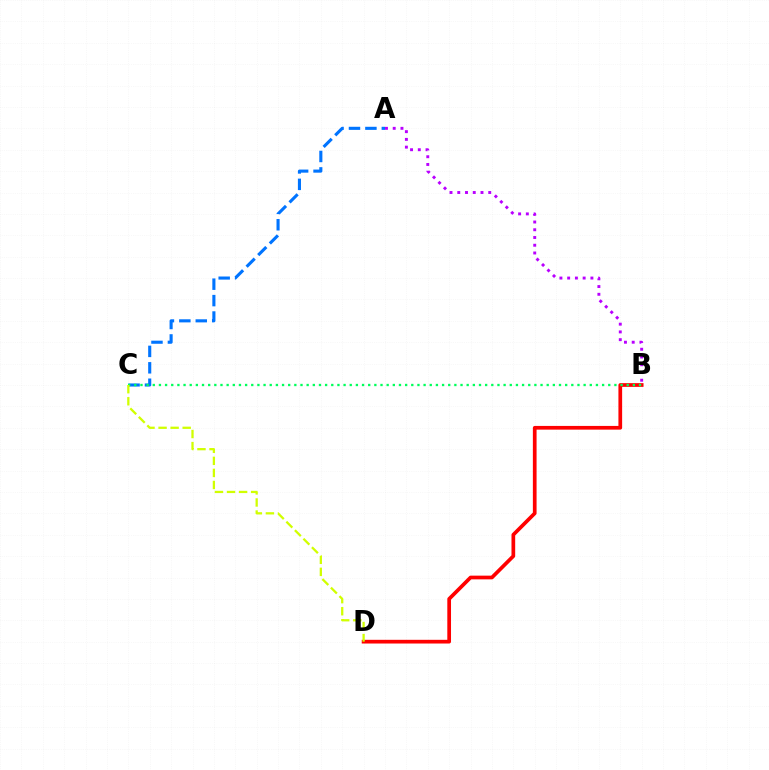{('B', 'D'): [{'color': '#ff0000', 'line_style': 'solid', 'thickness': 2.67}], ('A', 'C'): [{'color': '#0074ff', 'line_style': 'dashed', 'thickness': 2.23}], ('B', 'C'): [{'color': '#00ff5c', 'line_style': 'dotted', 'thickness': 1.67}], ('A', 'B'): [{'color': '#b900ff', 'line_style': 'dotted', 'thickness': 2.1}], ('C', 'D'): [{'color': '#d1ff00', 'line_style': 'dashed', 'thickness': 1.64}]}